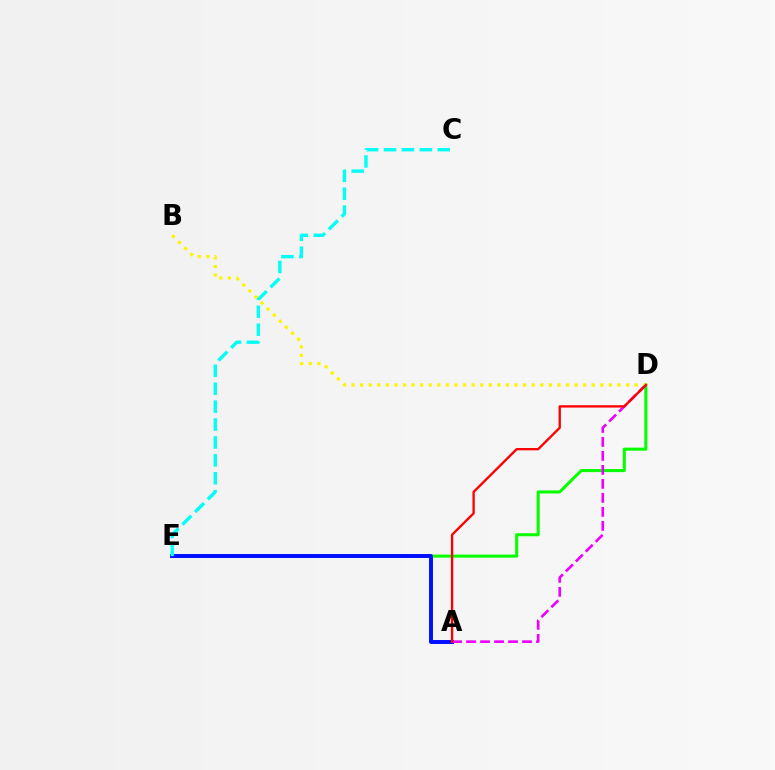{('D', 'E'): [{'color': '#08ff00', 'line_style': 'solid', 'thickness': 2.2}], ('A', 'E'): [{'color': '#0010ff', 'line_style': 'solid', 'thickness': 2.85}], ('A', 'D'): [{'color': '#ee00ff', 'line_style': 'dashed', 'thickness': 1.9}, {'color': '#ff0000', 'line_style': 'solid', 'thickness': 1.69}], ('B', 'D'): [{'color': '#fcf500', 'line_style': 'dotted', 'thickness': 2.33}], ('C', 'E'): [{'color': '#00fff6', 'line_style': 'dashed', 'thickness': 2.43}]}